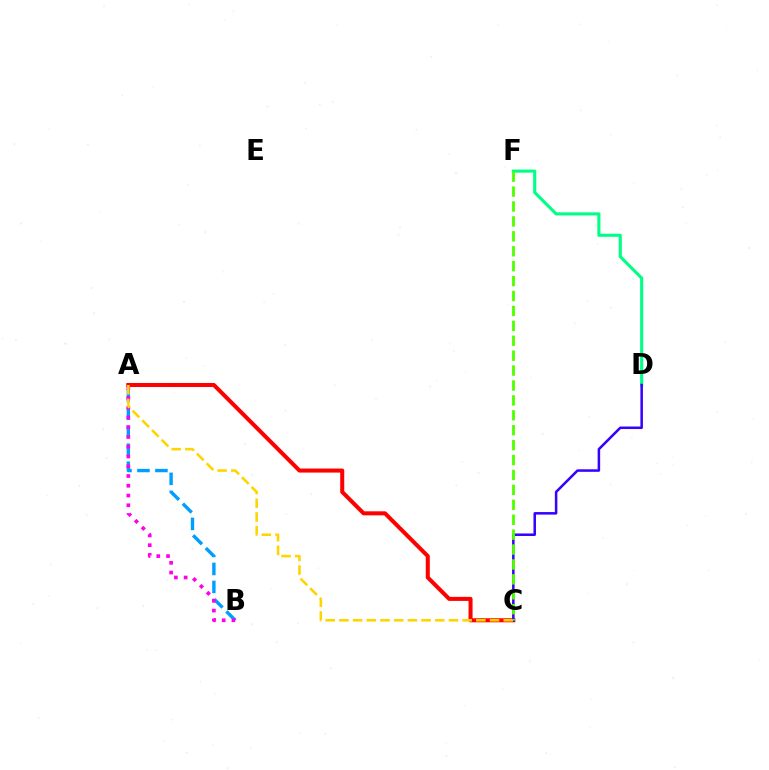{('A', 'B'): [{'color': '#009eff', 'line_style': 'dashed', 'thickness': 2.44}, {'color': '#ff00ed', 'line_style': 'dotted', 'thickness': 2.65}], ('A', 'C'): [{'color': '#ff0000', 'line_style': 'solid', 'thickness': 2.9}, {'color': '#ffd500', 'line_style': 'dashed', 'thickness': 1.86}], ('D', 'F'): [{'color': '#00ff86', 'line_style': 'solid', 'thickness': 2.23}], ('C', 'D'): [{'color': '#3700ff', 'line_style': 'solid', 'thickness': 1.81}], ('C', 'F'): [{'color': '#4fff00', 'line_style': 'dashed', 'thickness': 2.03}]}